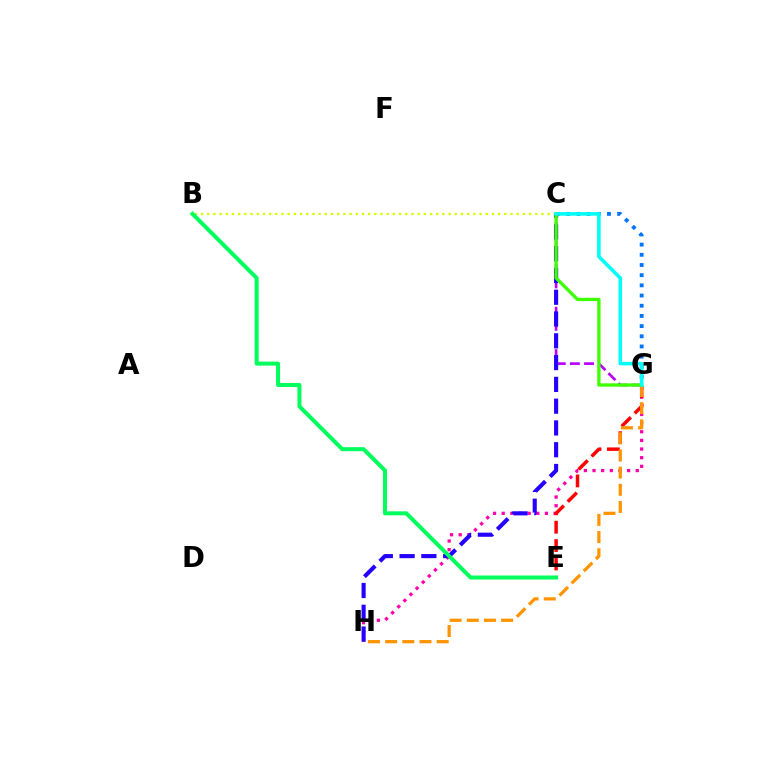{('G', 'H'): [{'color': '#ff00ac', 'line_style': 'dotted', 'thickness': 2.35}, {'color': '#ff9400', 'line_style': 'dashed', 'thickness': 2.33}], ('B', 'C'): [{'color': '#d1ff00', 'line_style': 'dotted', 'thickness': 1.68}], ('C', 'G'): [{'color': '#0074ff', 'line_style': 'dotted', 'thickness': 2.77}, {'color': '#b900ff', 'line_style': 'dashed', 'thickness': 1.92}, {'color': '#3dff00', 'line_style': 'solid', 'thickness': 2.4}, {'color': '#00fff6', 'line_style': 'solid', 'thickness': 2.55}], ('E', 'G'): [{'color': '#ff0000', 'line_style': 'dashed', 'thickness': 2.5}], ('C', 'H'): [{'color': '#2500ff', 'line_style': 'dashed', 'thickness': 2.96}], ('B', 'E'): [{'color': '#00ff5c', 'line_style': 'solid', 'thickness': 2.89}]}